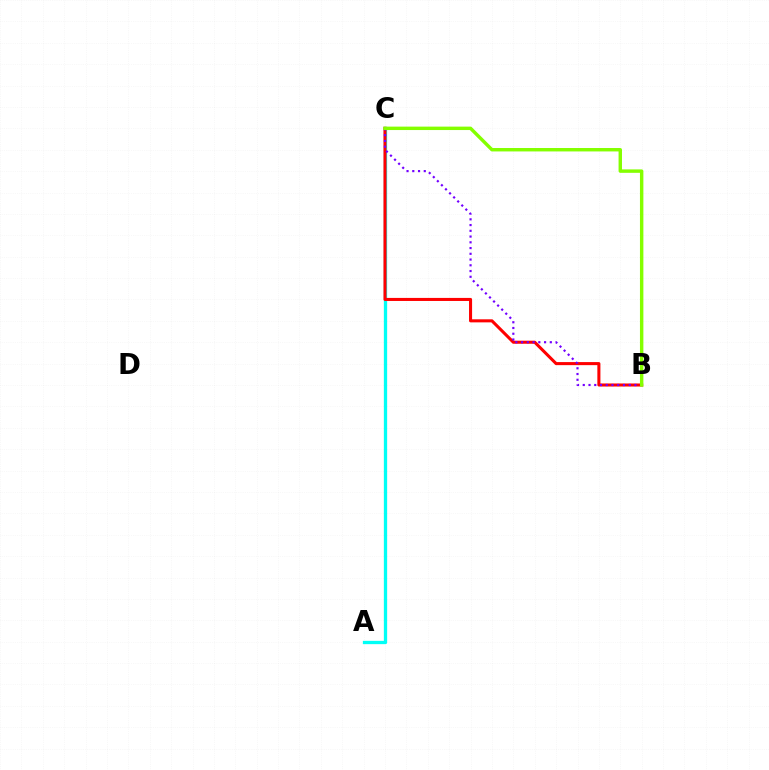{('A', 'C'): [{'color': '#00fff6', 'line_style': 'solid', 'thickness': 2.37}], ('B', 'C'): [{'color': '#ff0000', 'line_style': 'solid', 'thickness': 2.2}, {'color': '#7200ff', 'line_style': 'dotted', 'thickness': 1.56}, {'color': '#84ff00', 'line_style': 'solid', 'thickness': 2.46}]}